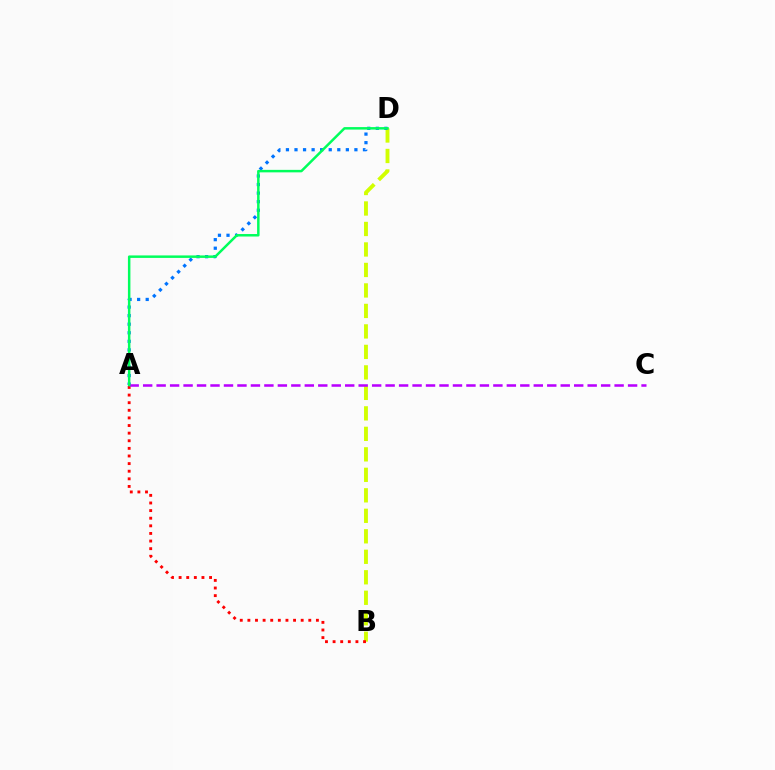{('B', 'D'): [{'color': '#d1ff00', 'line_style': 'dashed', 'thickness': 2.78}], ('A', 'D'): [{'color': '#0074ff', 'line_style': 'dotted', 'thickness': 2.33}, {'color': '#00ff5c', 'line_style': 'solid', 'thickness': 1.79}], ('A', 'B'): [{'color': '#ff0000', 'line_style': 'dotted', 'thickness': 2.07}], ('A', 'C'): [{'color': '#b900ff', 'line_style': 'dashed', 'thickness': 1.83}]}